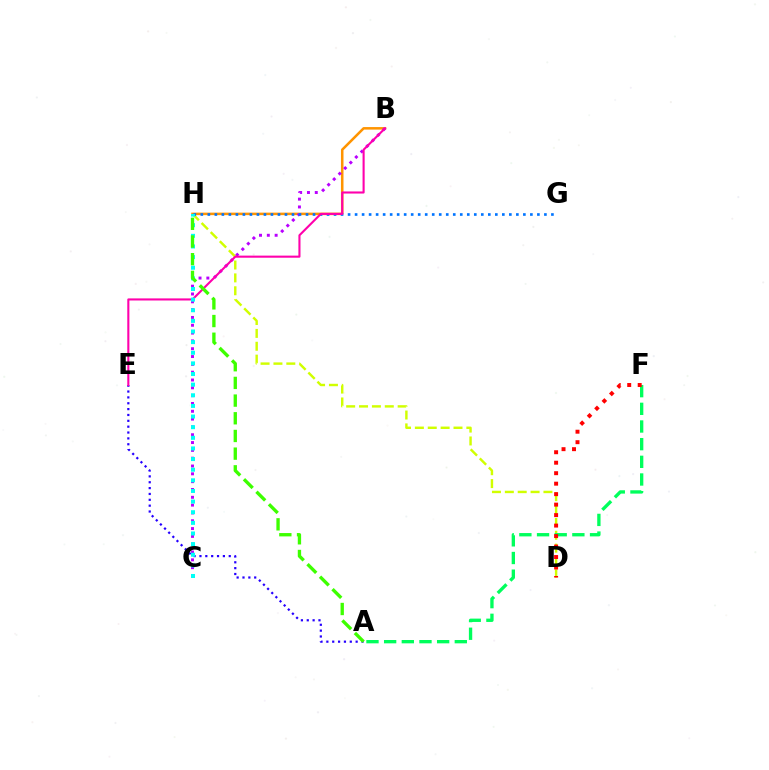{('D', 'H'): [{'color': '#d1ff00', 'line_style': 'dashed', 'thickness': 1.75}], ('B', 'H'): [{'color': '#ff9400', 'line_style': 'solid', 'thickness': 1.82}], ('B', 'C'): [{'color': '#b900ff', 'line_style': 'dotted', 'thickness': 2.12}], ('A', 'F'): [{'color': '#00ff5c', 'line_style': 'dashed', 'thickness': 2.4}], ('G', 'H'): [{'color': '#0074ff', 'line_style': 'dotted', 'thickness': 1.91}], ('D', 'F'): [{'color': '#ff0000', 'line_style': 'dotted', 'thickness': 2.85}], ('A', 'E'): [{'color': '#2500ff', 'line_style': 'dotted', 'thickness': 1.59}], ('B', 'E'): [{'color': '#ff00ac', 'line_style': 'solid', 'thickness': 1.51}], ('C', 'H'): [{'color': '#00fff6', 'line_style': 'dotted', 'thickness': 2.89}], ('A', 'H'): [{'color': '#3dff00', 'line_style': 'dashed', 'thickness': 2.4}]}